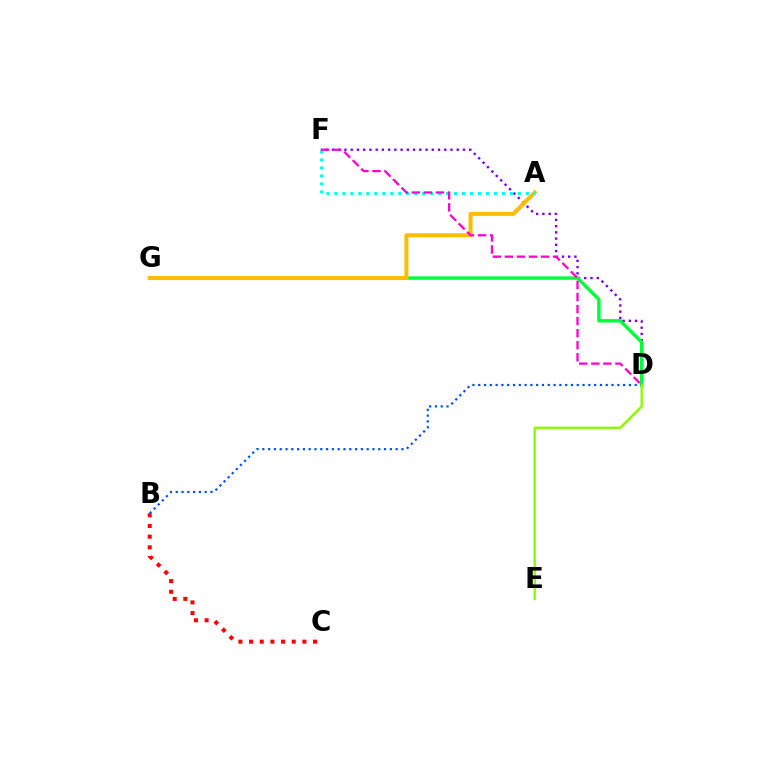{('D', 'F'): [{'color': '#7200ff', 'line_style': 'dotted', 'thickness': 1.69}, {'color': '#ff00cf', 'line_style': 'dashed', 'thickness': 1.64}], ('D', 'G'): [{'color': '#00ff39', 'line_style': 'solid', 'thickness': 2.45}], ('A', 'G'): [{'color': '#ffbd00', 'line_style': 'solid', 'thickness': 2.89}], ('B', 'C'): [{'color': '#ff0000', 'line_style': 'dotted', 'thickness': 2.9}], ('B', 'D'): [{'color': '#004bff', 'line_style': 'dotted', 'thickness': 1.57}], ('A', 'F'): [{'color': '#00fff6', 'line_style': 'dotted', 'thickness': 2.17}], ('D', 'E'): [{'color': '#84ff00', 'line_style': 'solid', 'thickness': 1.66}]}